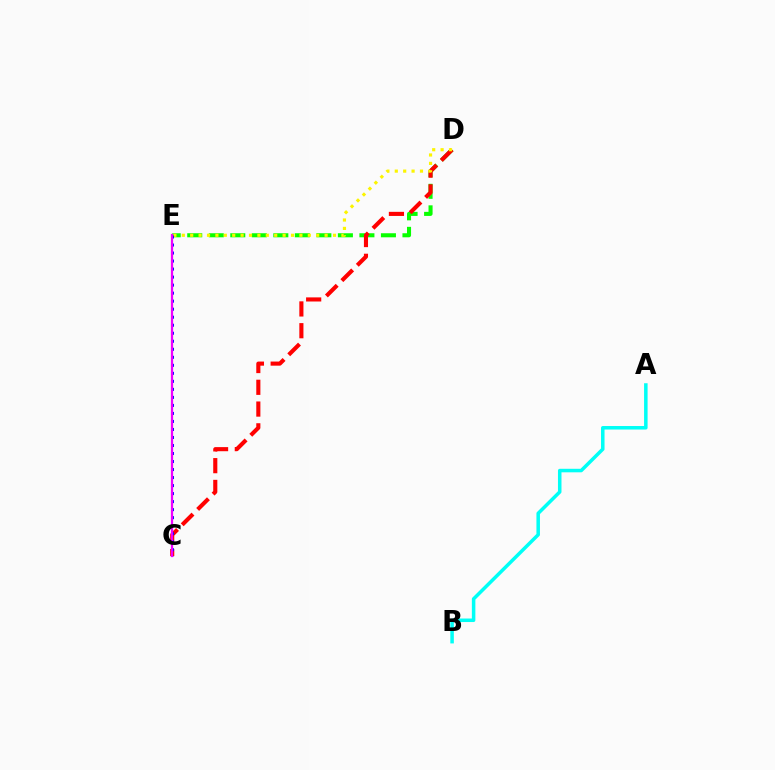{('D', 'E'): [{'color': '#08ff00', 'line_style': 'dashed', 'thickness': 2.92}, {'color': '#fcf500', 'line_style': 'dotted', 'thickness': 2.28}], ('A', 'B'): [{'color': '#00fff6', 'line_style': 'solid', 'thickness': 2.53}], ('C', 'D'): [{'color': '#ff0000', 'line_style': 'dashed', 'thickness': 2.96}], ('C', 'E'): [{'color': '#0010ff', 'line_style': 'dotted', 'thickness': 2.18}, {'color': '#ee00ff', 'line_style': 'solid', 'thickness': 1.62}]}